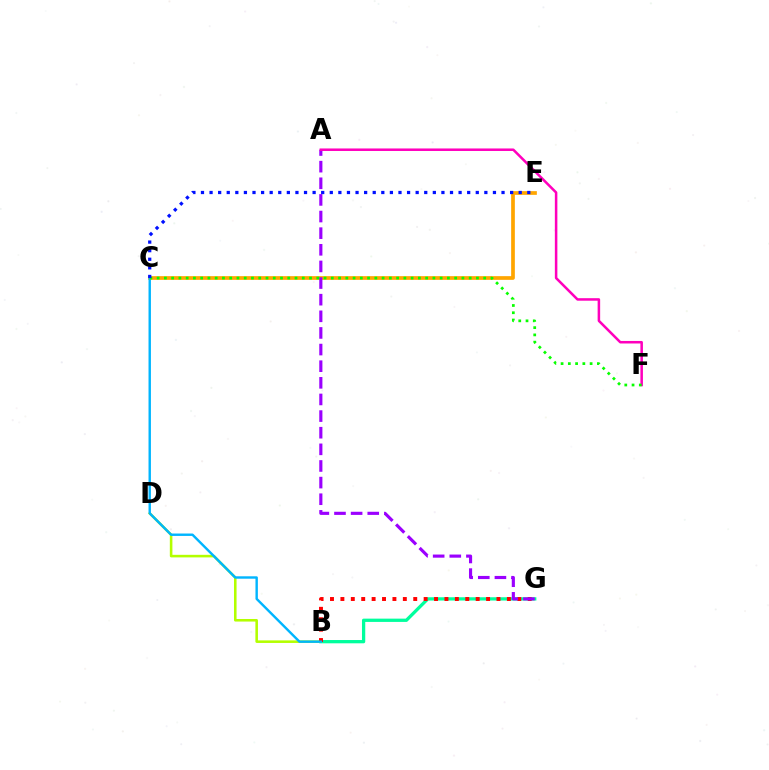{('B', 'G'): [{'color': '#00ff9d', 'line_style': 'solid', 'thickness': 2.36}, {'color': '#ff0000', 'line_style': 'dotted', 'thickness': 2.83}], ('B', 'D'): [{'color': '#b3ff00', 'line_style': 'solid', 'thickness': 1.85}], ('C', 'E'): [{'color': '#ffa500', 'line_style': 'solid', 'thickness': 2.67}, {'color': '#0010ff', 'line_style': 'dotted', 'thickness': 2.33}], ('A', 'G'): [{'color': '#9b00ff', 'line_style': 'dashed', 'thickness': 2.26}], ('A', 'F'): [{'color': '#ff00bd', 'line_style': 'solid', 'thickness': 1.82}], ('B', 'C'): [{'color': '#00b5ff', 'line_style': 'solid', 'thickness': 1.74}], ('C', 'F'): [{'color': '#08ff00', 'line_style': 'dotted', 'thickness': 1.97}]}